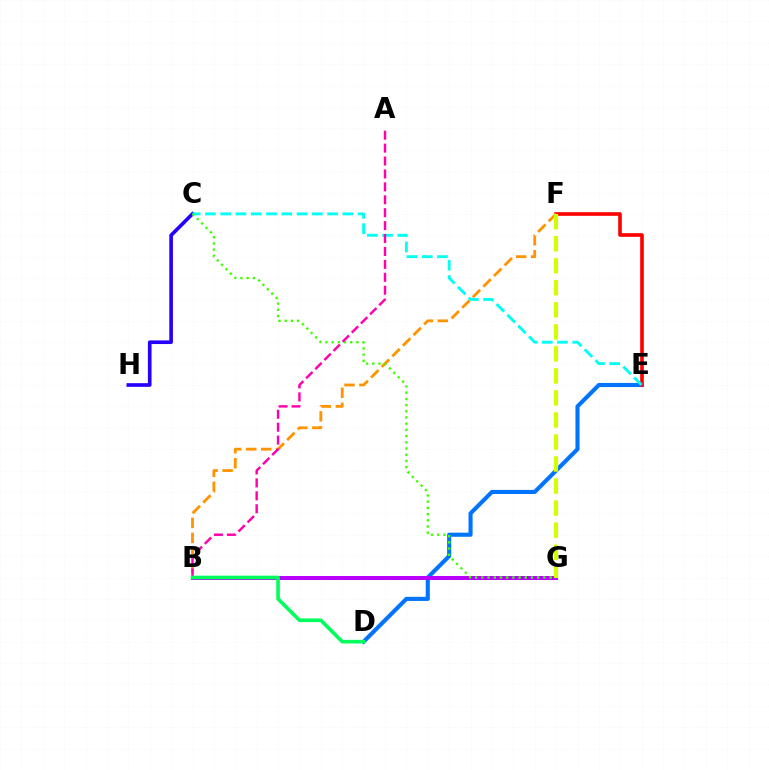{('D', 'E'): [{'color': '#0074ff', 'line_style': 'solid', 'thickness': 2.95}], ('E', 'F'): [{'color': '#ff0000', 'line_style': 'solid', 'thickness': 2.61}], ('C', 'H'): [{'color': '#2500ff', 'line_style': 'solid', 'thickness': 2.62}], ('B', 'F'): [{'color': '#ff9400', 'line_style': 'dashed', 'thickness': 2.04}], ('B', 'G'): [{'color': '#b900ff', 'line_style': 'solid', 'thickness': 2.88}], ('C', 'E'): [{'color': '#00fff6', 'line_style': 'dashed', 'thickness': 2.07}], ('C', 'G'): [{'color': '#3dff00', 'line_style': 'dotted', 'thickness': 1.69}], ('A', 'B'): [{'color': '#ff00ac', 'line_style': 'dashed', 'thickness': 1.76}], ('F', 'G'): [{'color': '#d1ff00', 'line_style': 'dashed', 'thickness': 2.99}], ('B', 'D'): [{'color': '#00ff5c', 'line_style': 'solid', 'thickness': 2.61}]}